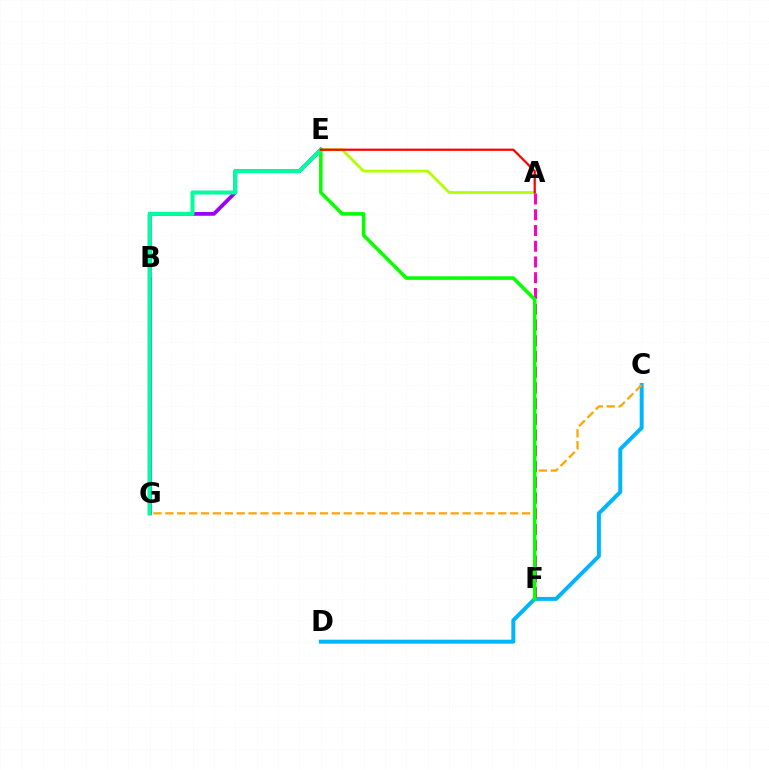{('B', 'G'): [{'color': '#0010ff', 'line_style': 'solid', 'thickness': 1.95}], ('C', 'D'): [{'color': '#00b5ff', 'line_style': 'solid', 'thickness': 2.85}], ('C', 'G'): [{'color': '#ffa500', 'line_style': 'dashed', 'thickness': 1.62}], ('E', 'G'): [{'color': '#9b00ff', 'line_style': 'solid', 'thickness': 2.71}, {'color': '#00ff9d', 'line_style': 'solid', 'thickness': 2.89}], ('A', 'F'): [{'color': '#ff00bd', 'line_style': 'dashed', 'thickness': 2.14}], ('A', 'E'): [{'color': '#b3ff00', 'line_style': 'solid', 'thickness': 2.0}, {'color': '#ff0000', 'line_style': 'solid', 'thickness': 1.61}], ('E', 'F'): [{'color': '#08ff00', 'line_style': 'solid', 'thickness': 2.57}]}